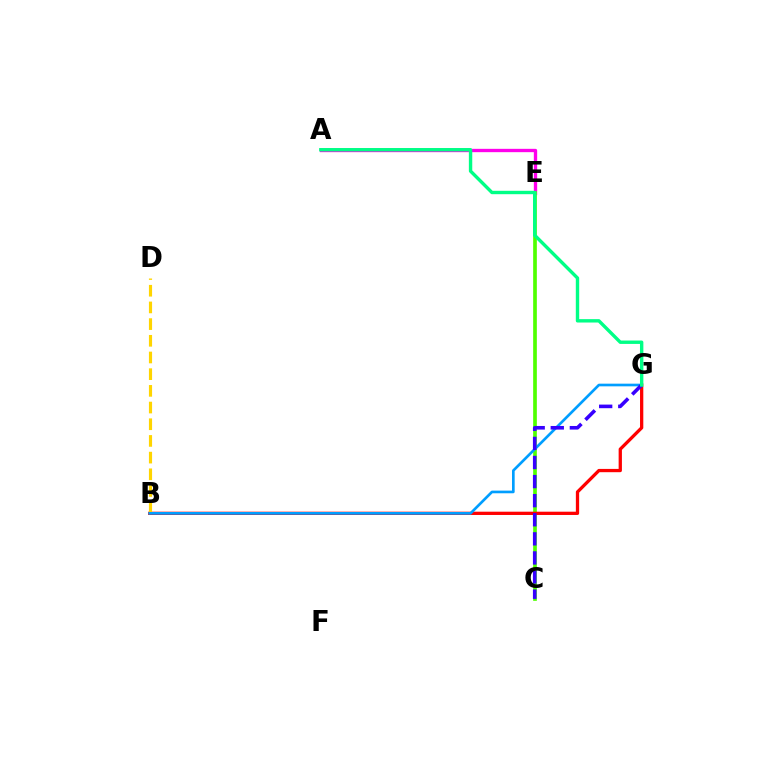{('A', 'E'): [{'color': '#ff00ed', 'line_style': 'solid', 'thickness': 2.4}], ('C', 'E'): [{'color': '#4fff00', 'line_style': 'solid', 'thickness': 2.65}], ('B', 'G'): [{'color': '#ff0000', 'line_style': 'solid', 'thickness': 2.36}, {'color': '#009eff', 'line_style': 'solid', 'thickness': 1.92}], ('B', 'D'): [{'color': '#ffd500', 'line_style': 'dashed', 'thickness': 2.27}], ('C', 'G'): [{'color': '#3700ff', 'line_style': 'dashed', 'thickness': 2.59}], ('A', 'G'): [{'color': '#00ff86', 'line_style': 'solid', 'thickness': 2.44}]}